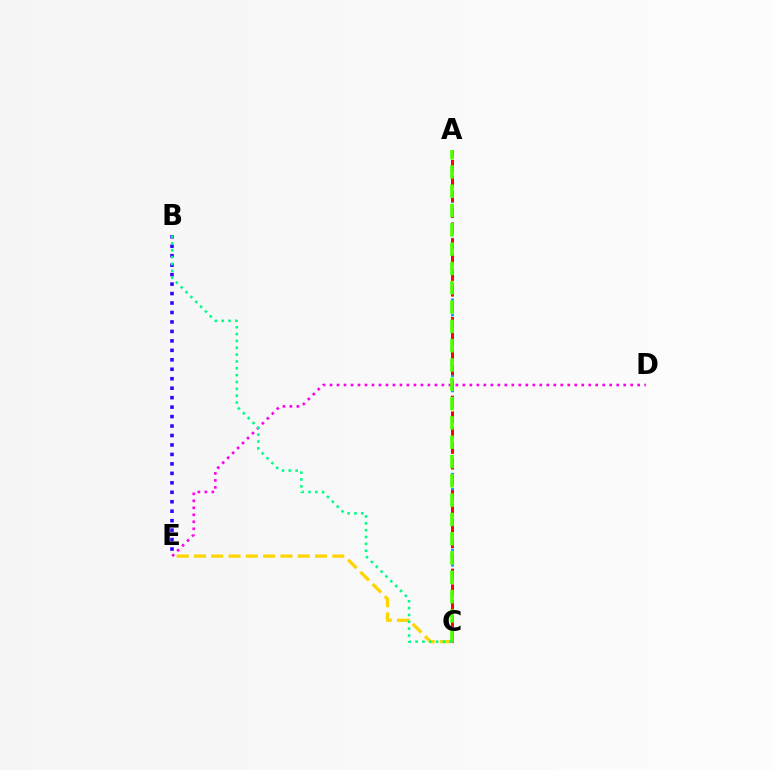{('C', 'E'): [{'color': '#ffd500', 'line_style': 'dashed', 'thickness': 2.35}], ('A', 'C'): [{'color': '#009eff', 'line_style': 'dotted', 'thickness': 2.06}, {'color': '#ff0000', 'line_style': 'dashed', 'thickness': 2.14}, {'color': '#4fff00', 'line_style': 'dashed', 'thickness': 2.62}], ('D', 'E'): [{'color': '#ff00ed', 'line_style': 'dotted', 'thickness': 1.9}], ('B', 'E'): [{'color': '#3700ff', 'line_style': 'dotted', 'thickness': 2.57}], ('B', 'C'): [{'color': '#00ff86', 'line_style': 'dotted', 'thickness': 1.86}]}